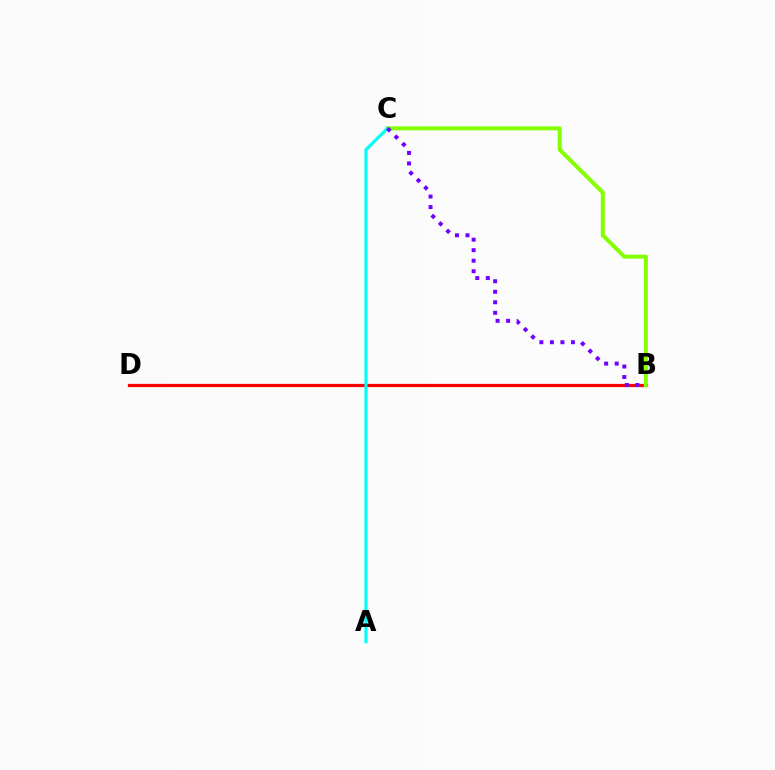{('B', 'D'): [{'color': '#ff0000', 'line_style': 'solid', 'thickness': 2.32}], ('B', 'C'): [{'color': '#84ff00', 'line_style': 'solid', 'thickness': 2.88}, {'color': '#7200ff', 'line_style': 'dotted', 'thickness': 2.86}], ('A', 'C'): [{'color': '#00fff6', 'line_style': 'solid', 'thickness': 2.29}]}